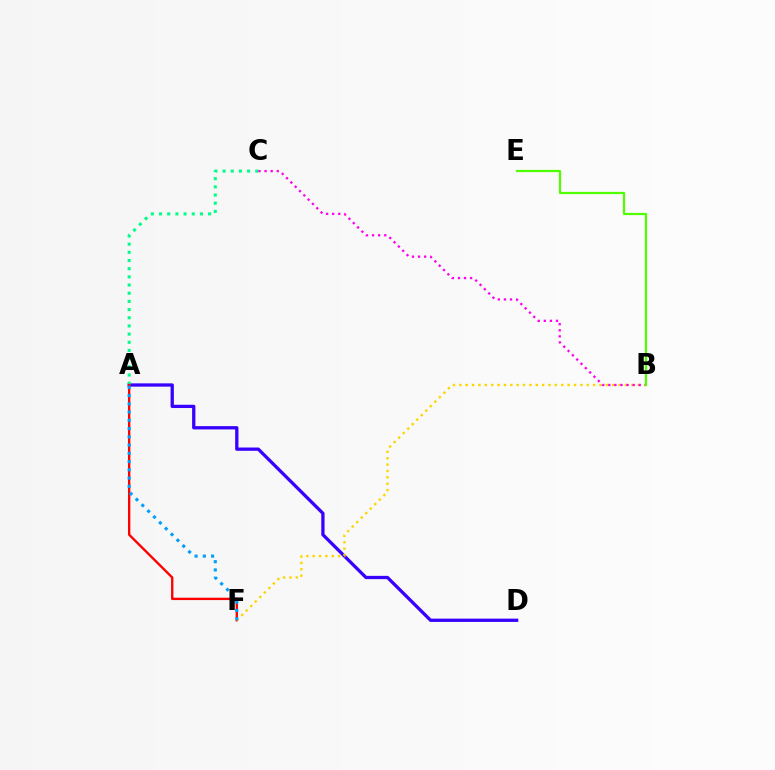{('A', 'D'): [{'color': '#3700ff', 'line_style': 'solid', 'thickness': 2.36}], ('A', 'C'): [{'color': '#00ff86', 'line_style': 'dotted', 'thickness': 2.22}], ('A', 'F'): [{'color': '#ff0000', 'line_style': 'solid', 'thickness': 1.69}, {'color': '#009eff', 'line_style': 'dotted', 'thickness': 2.24}], ('B', 'F'): [{'color': '#ffd500', 'line_style': 'dotted', 'thickness': 1.73}], ('B', 'C'): [{'color': '#ff00ed', 'line_style': 'dotted', 'thickness': 1.65}], ('B', 'E'): [{'color': '#4fff00', 'line_style': 'solid', 'thickness': 1.6}]}